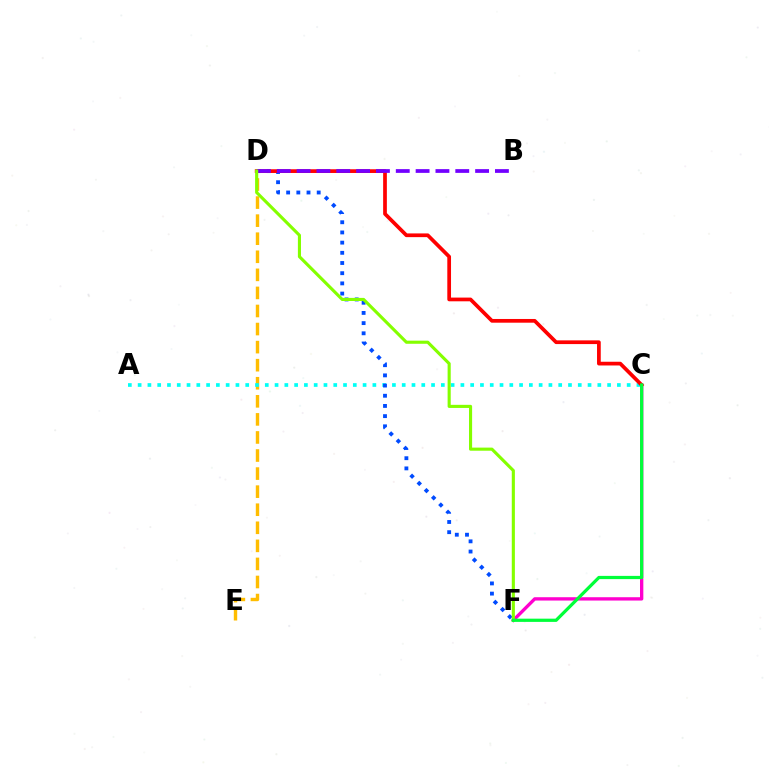{('C', 'F'): [{'color': '#ff00cf', 'line_style': 'solid', 'thickness': 2.4}, {'color': '#00ff39', 'line_style': 'solid', 'thickness': 2.32}], ('D', 'E'): [{'color': '#ffbd00', 'line_style': 'dashed', 'thickness': 2.45}], ('A', 'C'): [{'color': '#00fff6', 'line_style': 'dotted', 'thickness': 2.66}], ('D', 'F'): [{'color': '#004bff', 'line_style': 'dotted', 'thickness': 2.77}, {'color': '#84ff00', 'line_style': 'solid', 'thickness': 2.24}], ('C', 'D'): [{'color': '#ff0000', 'line_style': 'solid', 'thickness': 2.68}], ('B', 'D'): [{'color': '#7200ff', 'line_style': 'dashed', 'thickness': 2.69}]}